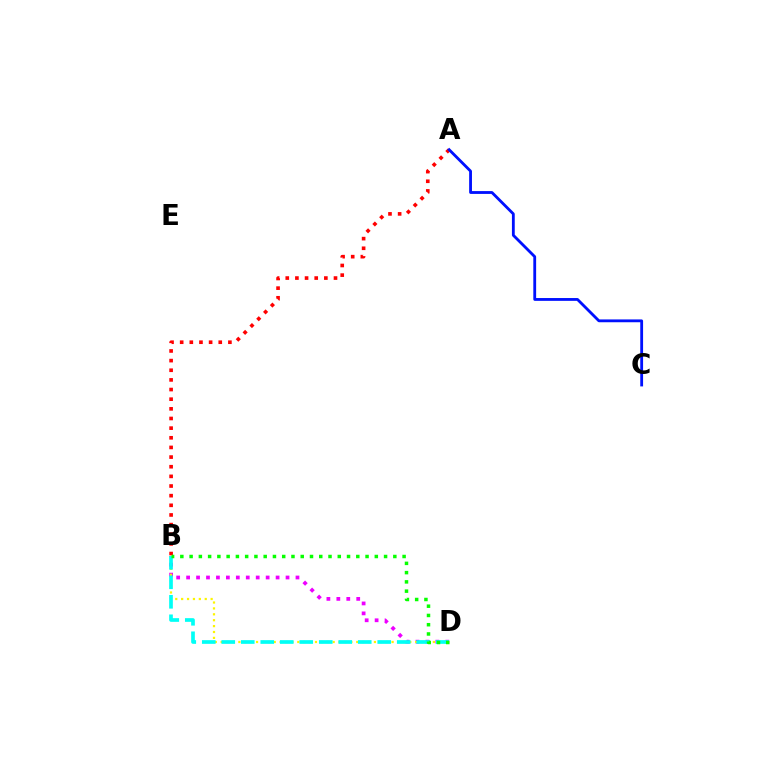{('B', 'D'): [{'color': '#ee00ff', 'line_style': 'dotted', 'thickness': 2.7}, {'color': '#fcf500', 'line_style': 'dotted', 'thickness': 1.6}, {'color': '#00fff6', 'line_style': 'dashed', 'thickness': 2.65}, {'color': '#08ff00', 'line_style': 'dotted', 'thickness': 2.52}], ('A', 'B'): [{'color': '#ff0000', 'line_style': 'dotted', 'thickness': 2.62}], ('A', 'C'): [{'color': '#0010ff', 'line_style': 'solid', 'thickness': 2.03}]}